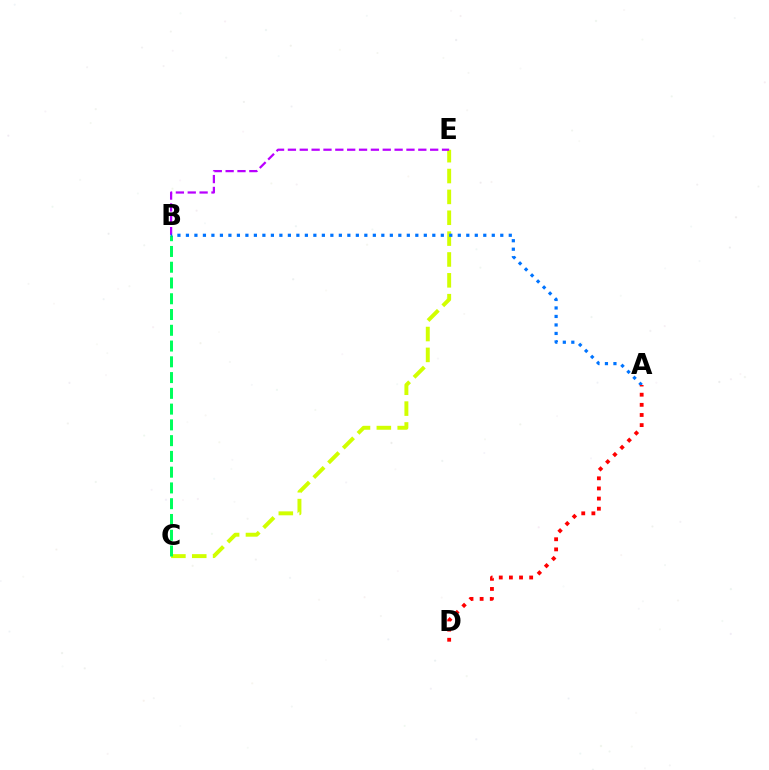{('C', 'E'): [{'color': '#d1ff00', 'line_style': 'dashed', 'thickness': 2.83}], ('B', 'E'): [{'color': '#b900ff', 'line_style': 'dashed', 'thickness': 1.61}], ('B', 'C'): [{'color': '#00ff5c', 'line_style': 'dashed', 'thickness': 2.14}], ('A', 'B'): [{'color': '#0074ff', 'line_style': 'dotted', 'thickness': 2.31}], ('A', 'D'): [{'color': '#ff0000', 'line_style': 'dotted', 'thickness': 2.75}]}